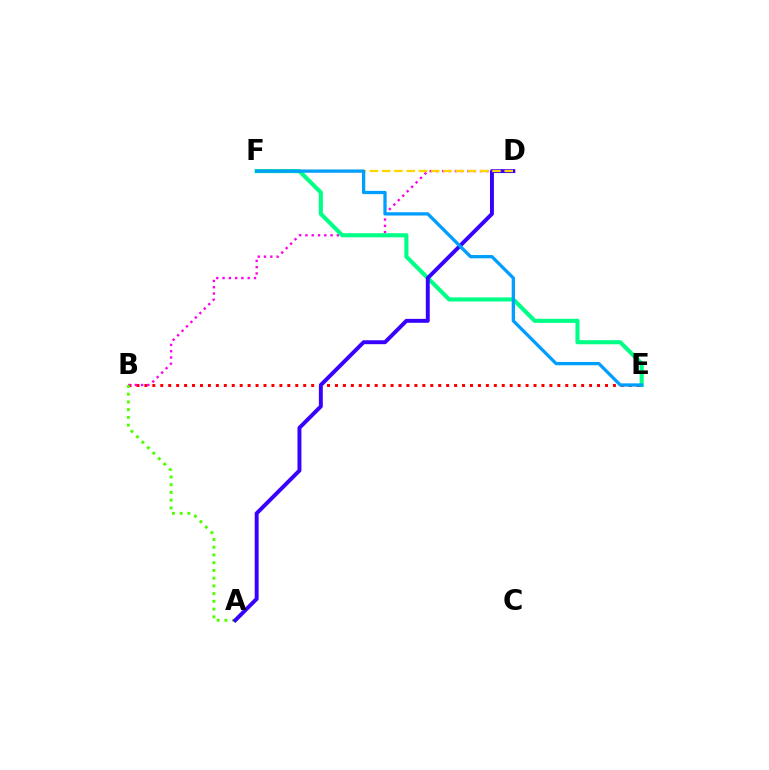{('B', 'E'): [{'color': '#ff0000', 'line_style': 'dotted', 'thickness': 2.16}], ('B', 'D'): [{'color': '#ff00ed', 'line_style': 'dotted', 'thickness': 1.71}], ('A', 'B'): [{'color': '#4fff00', 'line_style': 'dotted', 'thickness': 2.1}], ('E', 'F'): [{'color': '#00ff86', 'line_style': 'solid', 'thickness': 2.95}, {'color': '#009eff', 'line_style': 'solid', 'thickness': 2.36}], ('A', 'D'): [{'color': '#3700ff', 'line_style': 'solid', 'thickness': 2.82}], ('D', 'F'): [{'color': '#ffd500', 'line_style': 'dashed', 'thickness': 1.66}]}